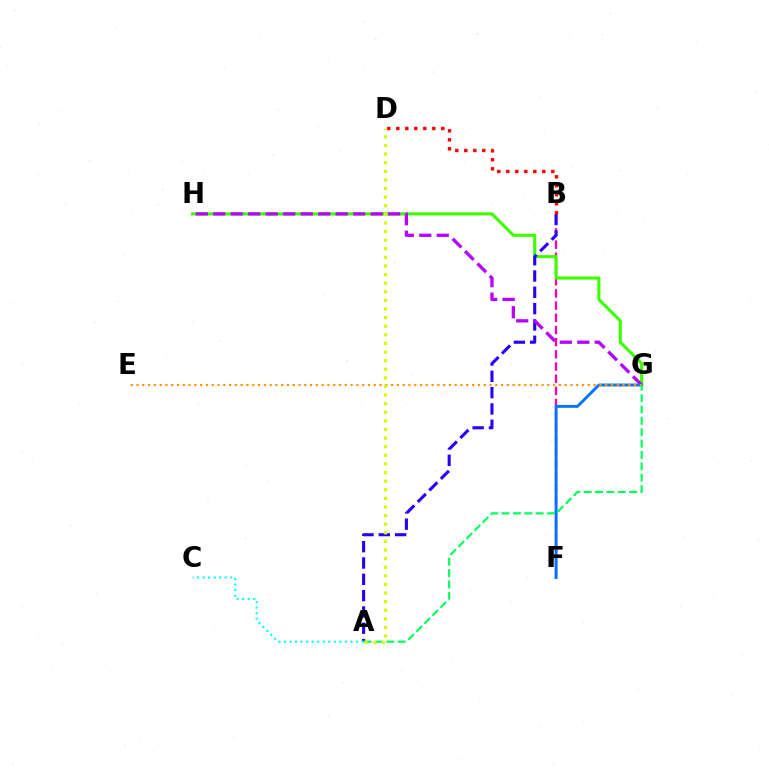{('B', 'F'): [{'color': '#ff00ac', 'line_style': 'dashed', 'thickness': 1.66}], ('G', 'H'): [{'color': '#3dff00', 'line_style': 'solid', 'thickness': 2.25}, {'color': '#b900ff', 'line_style': 'dashed', 'thickness': 2.38}], ('A', 'B'): [{'color': '#2500ff', 'line_style': 'dashed', 'thickness': 2.22}], ('F', 'G'): [{'color': '#0074ff', 'line_style': 'solid', 'thickness': 2.07}], ('E', 'G'): [{'color': '#ff9400', 'line_style': 'dotted', 'thickness': 1.57}], ('A', 'G'): [{'color': '#00ff5c', 'line_style': 'dashed', 'thickness': 1.55}], ('B', 'D'): [{'color': '#ff0000', 'line_style': 'dotted', 'thickness': 2.45}], ('A', 'D'): [{'color': '#d1ff00', 'line_style': 'dotted', 'thickness': 2.34}], ('A', 'C'): [{'color': '#00fff6', 'line_style': 'dotted', 'thickness': 1.51}]}